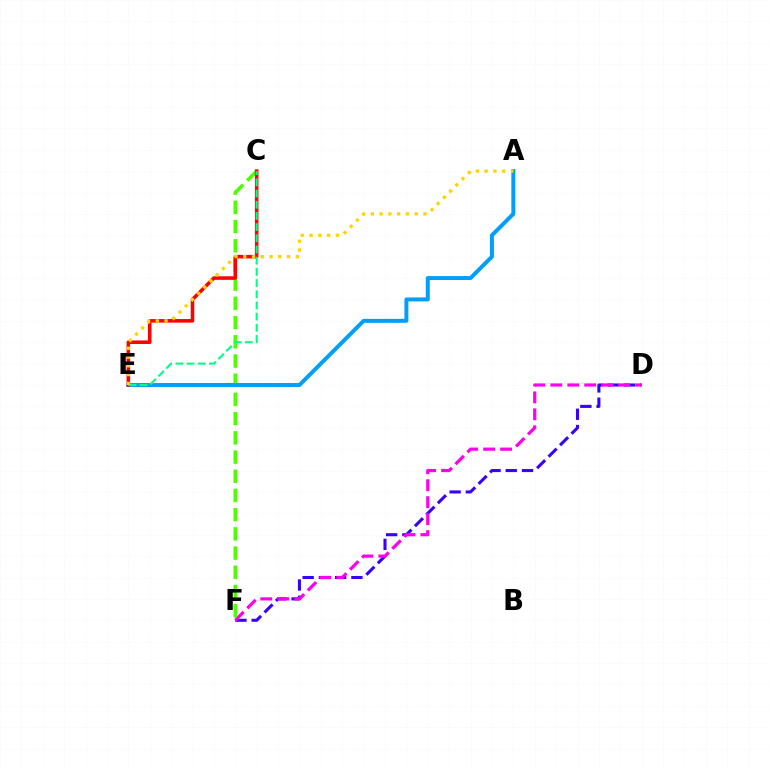{('D', 'F'): [{'color': '#3700ff', 'line_style': 'dashed', 'thickness': 2.21}, {'color': '#ff00ed', 'line_style': 'dashed', 'thickness': 2.31}], ('C', 'F'): [{'color': '#4fff00', 'line_style': 'dashed', 'thickness': 2.61}], ('A', 'E'): [{'color': '#009eff', 'line_style': 'solid', 'thickness': 2.86}, {'color': '#ffd500', 'line_style': 'dotted', 'thickness': 2.38}], ('C', 'E'): [{'color': '#ff0000', 'line_style': 'solid', 'thickness': 2.56}, {'color': '#00ff86', 'line_style': 'dashed', 'thickness': 1.52}]}